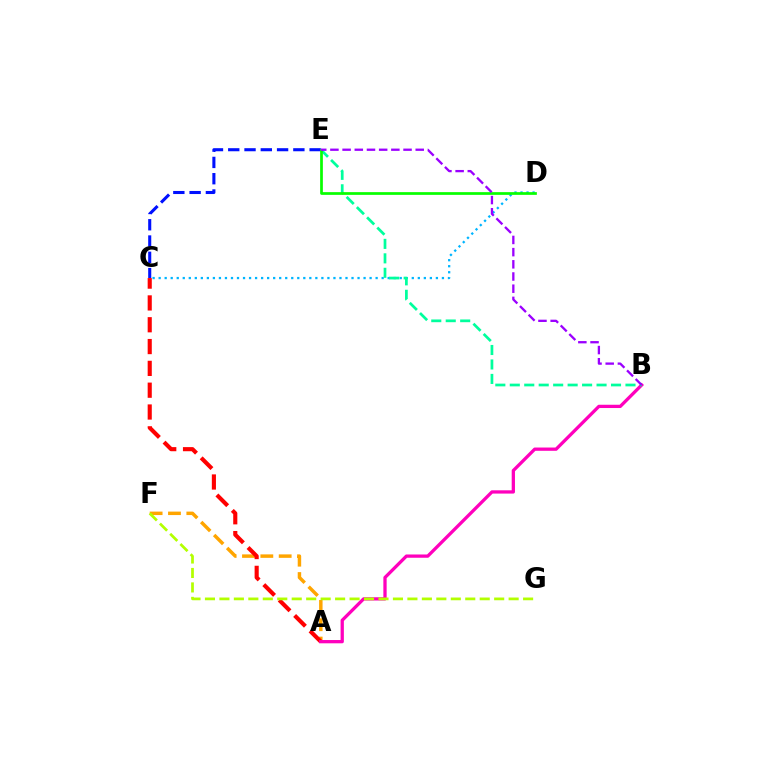{('A', 'F'): [{'color': '#ffa500', 'line_style': 'dashed', 'thickness': 2.49}], ('C', 'E'): [{'color': '#0010ff', 'line_style': 'dashed', 'thickness': 2.21}], ('C', 'D'): [{'color': '#00b5ff', 'line_style': 'dotted', 'thickness': 1.64}], ('A', 'C'): [{'color': '#ff0000', 'line_style': 'dashed', 'thickness': 2.96}], ('A', 'B'): [{'color': '#ff00bd', 'line_style': 'solid', 'thickness': 2.36}], ('F', 'G'): [{'color': '#b3ff00', 'line_style': 'dashed', 'thickness': 1.96}], ('B', 'E'): [{'color': '#00ff9d', 'line_style': 'dashed', 'thickness': 1.96}, {'color': '#9b00ff', 'line_style': 'dashed', 'thickness': 1.66}], ('D', 'E'): [{'color': '#08ff00', 'line_style': 'solid', 'thickness': 1.96}]}